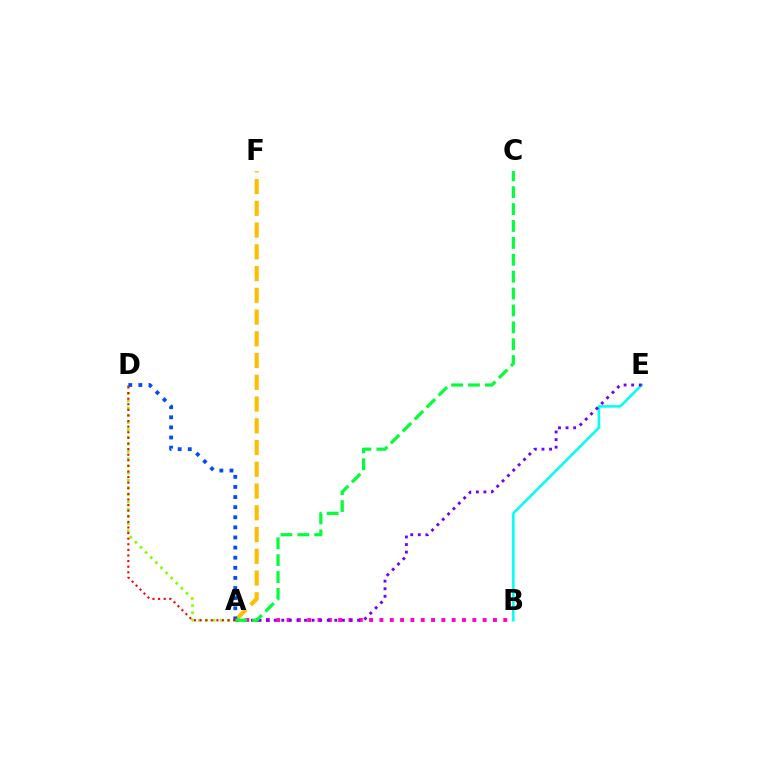{('A', 'B'): [{'color': '#ff00cf', 'line_style': 'dotted', 'thickness': 2.8}], ('B', 'E'): [{'color': '#00fff6', 'line_style': 'solid', 'thickness': 1.84}], ('A', 'F'): [{'color': '#ffbd00', 'line_style': 'dashed', 'thickness': 2.95}], ('A', 'E'): [{'color': '#7200ff', 'line_style': 'dotted', 'thickness': 2.06}], ('A', 'D'): [{'color': '#84ff00', 'line_style': 'dotted', 'thickness': 1.96}, {'color': '#004bff', 'line_style': 'dotted', 'thickness': 2.75}, {'color': '#ff0000', 'line_style': 'dotted', 'thickness': 1.52}], ('A', 'C'): [{'color': '#00ff39', 'line_style': 'dashed', 'thickness': 2.3}]}